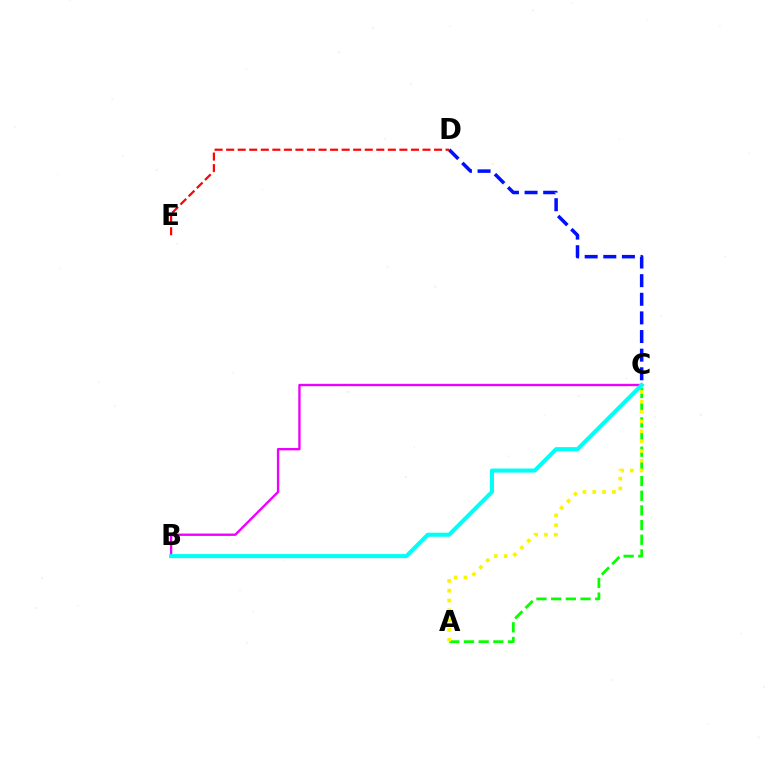{('A', 'C'): [{'color': '#08ff00', 'line_style': 'dashed', 'thickness': 1.99}, {'color': '#fcf500', 'line_style': 'dotted', 'thickness': 2.67}], ('B', 'C'): [{'color': '#ee00ff', 'line_style': 'solid', 'thickness': 1.7}, {'color': '#00fff6', 'line_style': 'solid', 'thickness': 2.94}], ('C', 'D'): [{'color': '#0010ff', 'line_style': 'dashed', 'thickness': 2.53}], ('D', 'E'): [{'color': '#ff0000', 'line_style': 'dashed', 'thickness': 1.57}]}